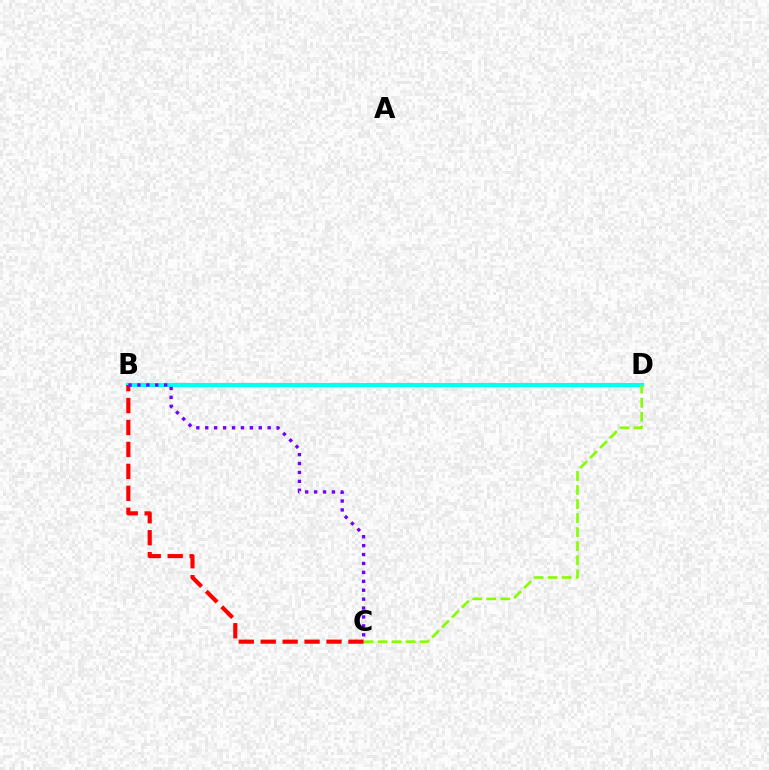{('B', 'D'): [{'color': '#00fff6', 'line_style': 'solid', 'thickness': 2.99}], ('C', 'D'): [{'color': '#84ff00', 'line_style': 'dashed', 'thickness': 1.91}], ('B', 'C'): [{'color': '#ff0000', 'line_style': 'dashed', 'thickness': 2.98}, {'color': '#7200ff', 'line_style': 'dotted', 'thickness': 2.42}]}